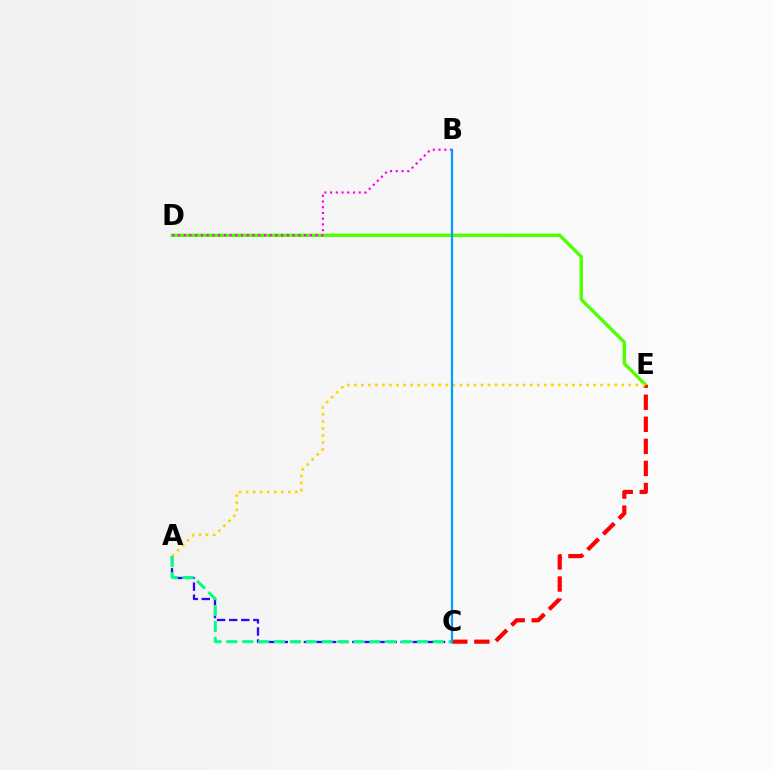{('D', 'E'): [{'color': '#4fff00', 'line_style': 'solid', 'thickness': 2.41}], ('A', 'C'): [{'color': '#3700ff', 'line_style': 'dashed', 'thickness': 1.64}, {'color': '#00ff86', 'line_style': 'dashed', 'thickness': 2.16}], ('B', 'D'): [{'color': '#ff00ed', 'line_style': 'dotted', 'thickness': 1.56}], ('C', 'E'): [{'color': '#ff0000', 'line_style': 'dashed', 'thickness': 3.0}], ('A', 'E'): [{'color': '#ffd500', 'line_style': 'dotted', 'thickness': 1.91}], ('B', 'C'): [{'color': '#009eff', 'line_style': 'solid', 'thickness': 1.61}]}